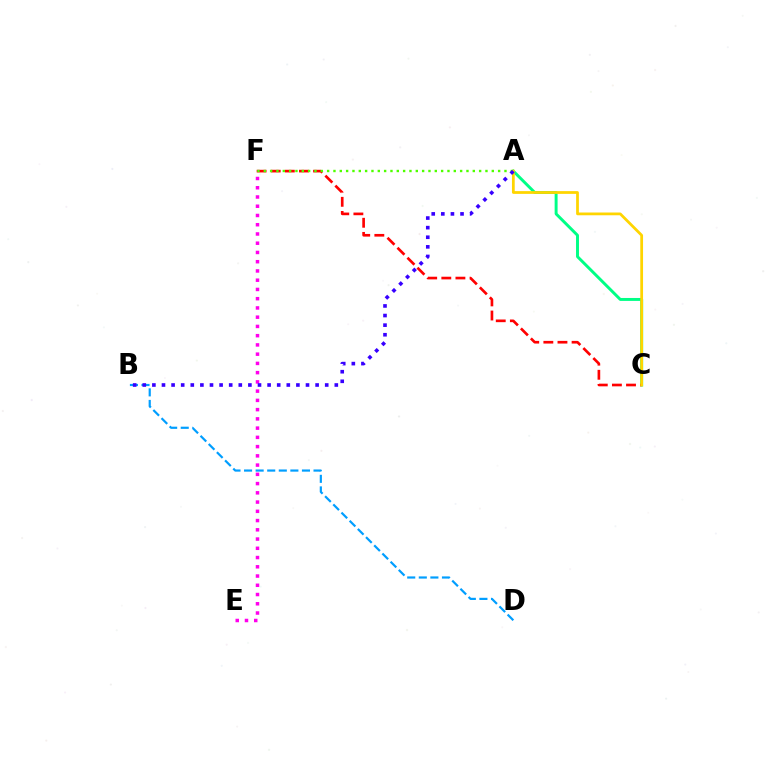{('A', 'C'): [{'color': '#00ff86', 'line_style': 'solid', 'thickness': 2.12}, {'color': '#ffd500', 'line_style': 'solid', 'thickness': 1.99}], ('C', 'F'): [{'color': '#ff0000', 'line_style': 'dashed', 'thickness': 1.92}], ('A', 'F'): [{'color': '#4fff00', 'line_style': 'dotted', 'thickness': 1.72}], ('E', 'F'): [{'color': '#ff00ed', 'line_style': 'dotted', 'thickness': 2.51}], ('B', 'D'): [{'color': '#009eff', 'line_style': 'dashed', 'thickness': 1.57}], ('A', 'B'): [{'color': '#3700ff', 'line_style': 'dotted', 'thickness': 2.61}]}